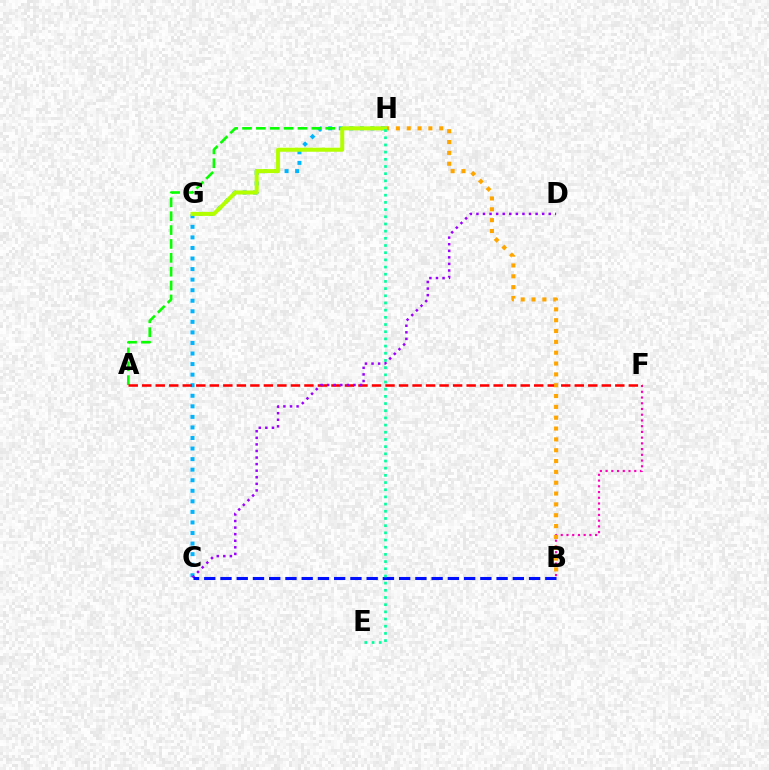{('C', 'H'): [{'color': '#00b5ff', 'line_style': 'dotted', 'thickness': 2.87}], ('B', 'F'): [{'color': '#ff00bd', 'line_style': 'dotted', 'thickness': 1.56}], ('A', 'H'): [{'color': '#08ff00', 'line_style': 'dashed', 'thickness': 1.88}], ('A', 'F'): [{'color': '#ff0000', 'line_style': 'dashed', 'thickness': 1.84}], ('B', 'H'): [{'color': '#ffa500', 'line_style': 'dotted', 'thickness': 2.94}], ('C', 'D'): [{'color': '#9b00ff', 'line_style': 'dotted', 'thickness': 1.79}], ('G', 'H'): [{'color': '#b3ff00', 'line_style': 'solid', 'thickness': 2.9}], ('B', 'C'): [{'color': '#0010ff', 'line_style': 'dashed', 'thickness': 2.21}], ('E', 'H'): [{'color': '#00ff9d', 'line_style': 'dotted', 'thickness': 1.95}]}